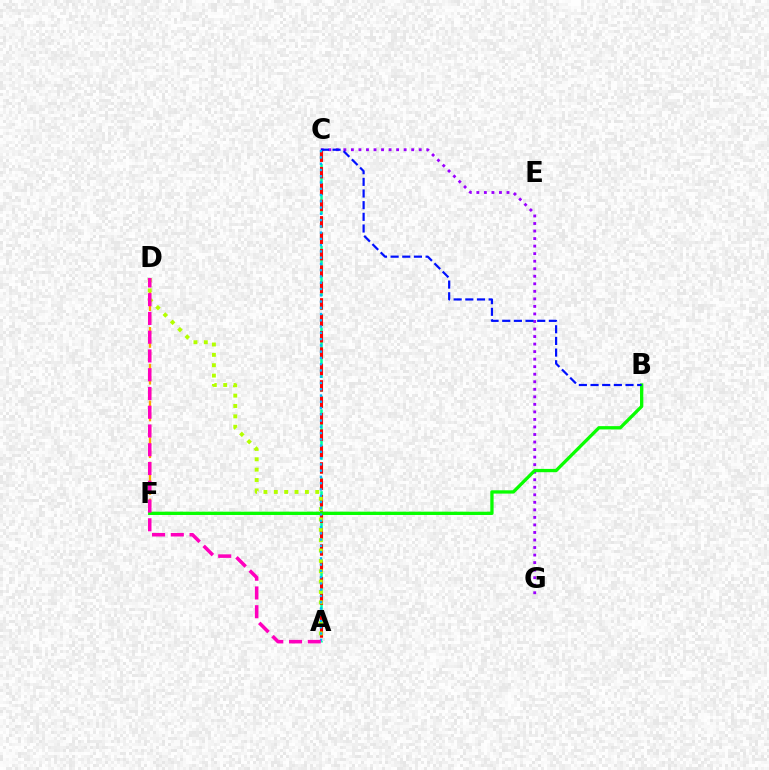{('A', 'C'): [{'color': '#00ff9d', 'line_style': 'dashed', 'thickness': 1.85}, {'color': '#ff0000', 'line_style': 'dashed', 'thickness': 2.23}, {'color': '#00b5ff', 'line_style': 'dotted', 'thickness': 1.7}], ('C', 'G'): [{'color': '#9b00ff', 'line_style': 'dotted', 'thickness': 2.05}], ('D', 'F'): [{'color': '#ffa500', 'line_style': 'dashed', 'thickness': 1.66}], ('B', 'F'): [{'color': '#08ff00', 'line_style': 'solid', 'thickness': 2.38}], ('B', 'C'): [{'color': '#0010ff', 'line_style': 'dashed', 'thickness': 1.58}], ('A', 'D'): [{'color': '#b3ff00', 'line_style': 'dotted', 'thickness': 2.81}, {'color': '#ff00bd', 'line_style': 'dashed', 'thickness': 2.55}]}